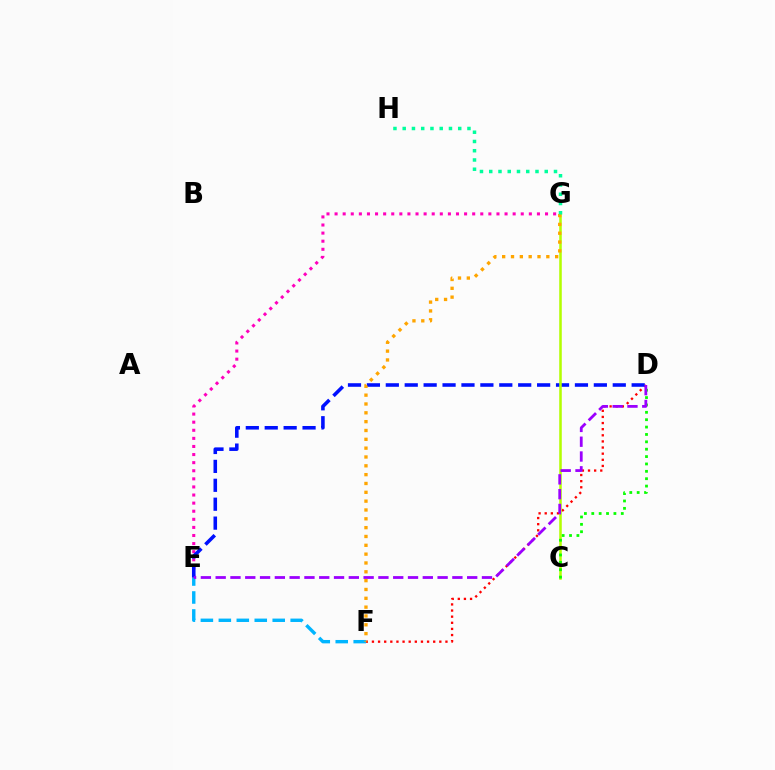{('D', 'F'): [{'color': '#ff0000', 'line_style': 'dotted', 'thickness': 1.66}], ('E', 'G'): [{'color': '#ff00bd', 'line_style': 'dotted', 'thickness': 2.2}], ('E', 'F'): [{'color': '#00b5ff', 'line_style': 'dashed', 'thickness': 2.44}], ('D', 'E'): [{'color': '#0010ff', 'line_style': 'dashed', 'thickness': 2.57}, {'color': '#9b00ff', 'line_style': 'dashed', 'thickness': 2.01}], ('C', 'G'): [{'color': '#b3ff00', 'line_style': 'solid', 'thickness': 1.83}], ('C', 'D'): [{'color': '#08ff00', 'line_style': 'dotted', 'thickness': 2.0}], ('F', 'G'): [{'color': '#ffa500', 'line_style': 'dotted', 'thickness': 2.4}], ('G', 'H'): [{'color': '#00ff9d', 'line_style': 'dotted', 'thickness': 2.51}]}